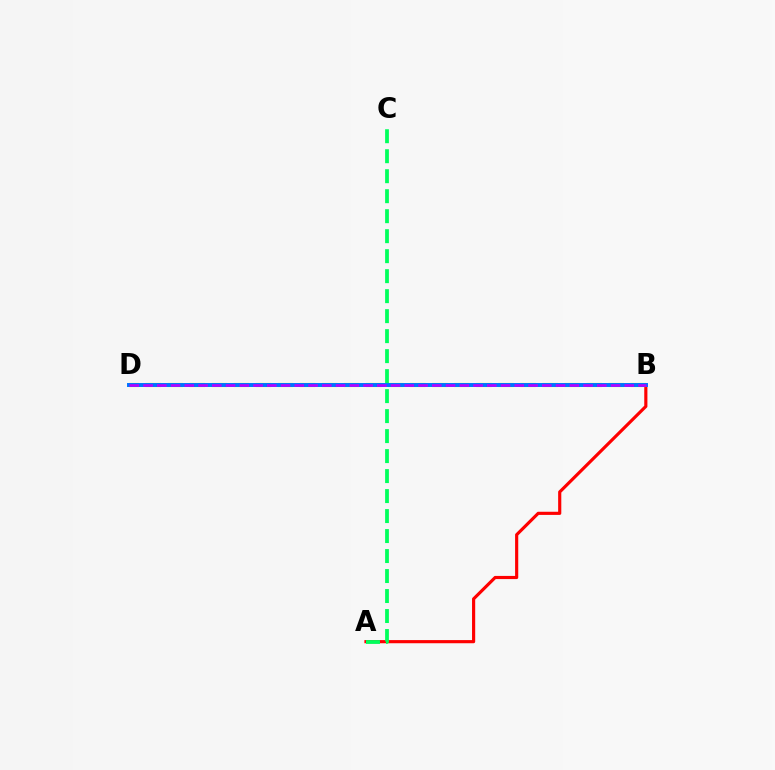{('A', 'B'): [{'color': '#ff0000', 'line_style': 'solid', 'thickness': 2.27}], ('B', 'D'): [{'color': '#d1ff00', 'line_style': 'dashed', 'thickness': 3.0}, {'color': '#0074ff', 'line_style': 'solid', 'thickness': 2.84}, {'color': '#b900ff', 'line_style': 'dashed', 'thickness': 1.87}], ('A', 'C'): [{'color': '#00ff5c', 'line_style': 'dashed', 'thickness': 2.72}]}